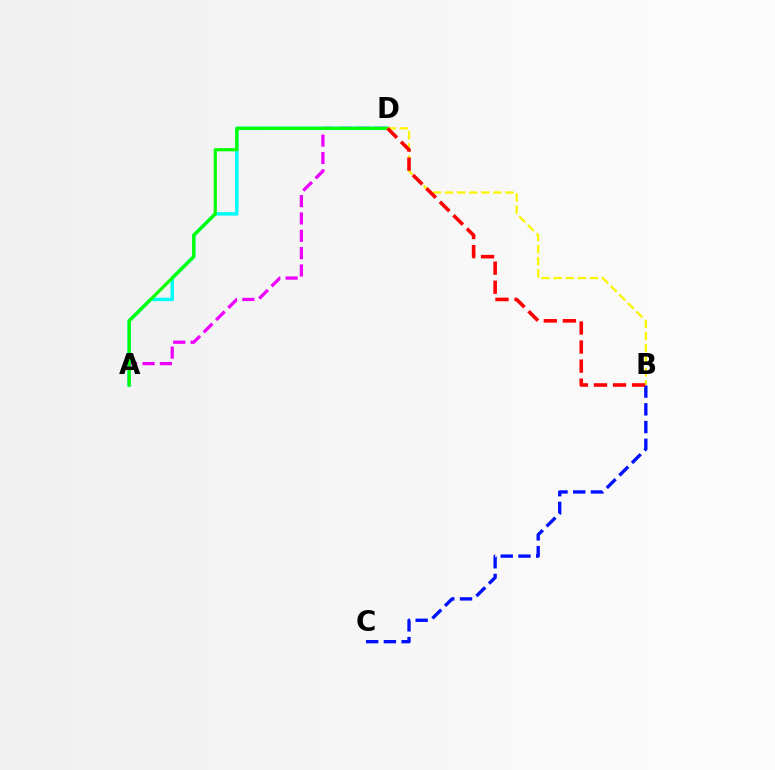{('A', 'D'): [{'color': '#ee00ff', 'line_style': 'dashed', 'thickness': 2.36}, {'color': '#00fff6', 'line_style': 'solid', 'thickness': 2.53}, {'color': '#08ff00', 'line_style': 'solid', 'thickness': 2.3}], ('B', 'C'): [{'color': '#0010ff', 'line_style': 'dashed', 'thickness': 2.41}], ('B', 'D'): [{'color': '#fcf500', 'line_style': 'dashed', 'thickness': 1.64}, {'color': '#ff0000', 'line_style': 'dashed', 'thickness': 2.59}]}